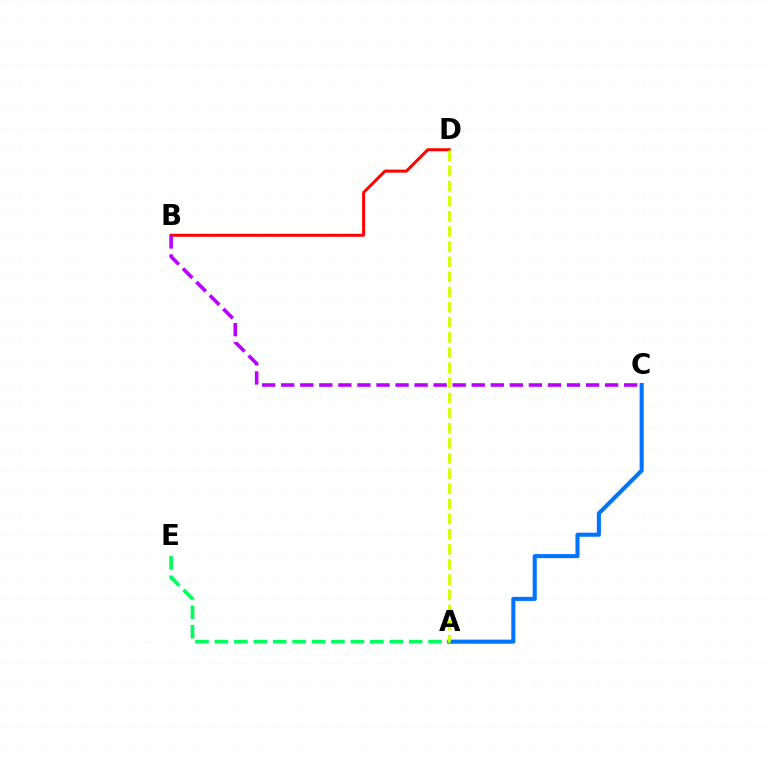{('A', 'C'): [{'color': '#0074ff', 'line_style': 'solid', 'thickness': 2.94}], ('B', 'D'): [{'color': '#ff0000', 'line_style': 'solid', 'thickness': 2.15}], ('A', 'E'): [{'color': '#00ff5c', 'line_style': 'dashed', 'thickness': 2.64}], ('A', 'D'): [{'color': '#d1ff00', 'line_style': 'dashed', 'thickness': 2.06}], ('B', 'C'): [{'color': '#b900ff', 'line_style': 'dashed', 'thickness': 2.59}]}